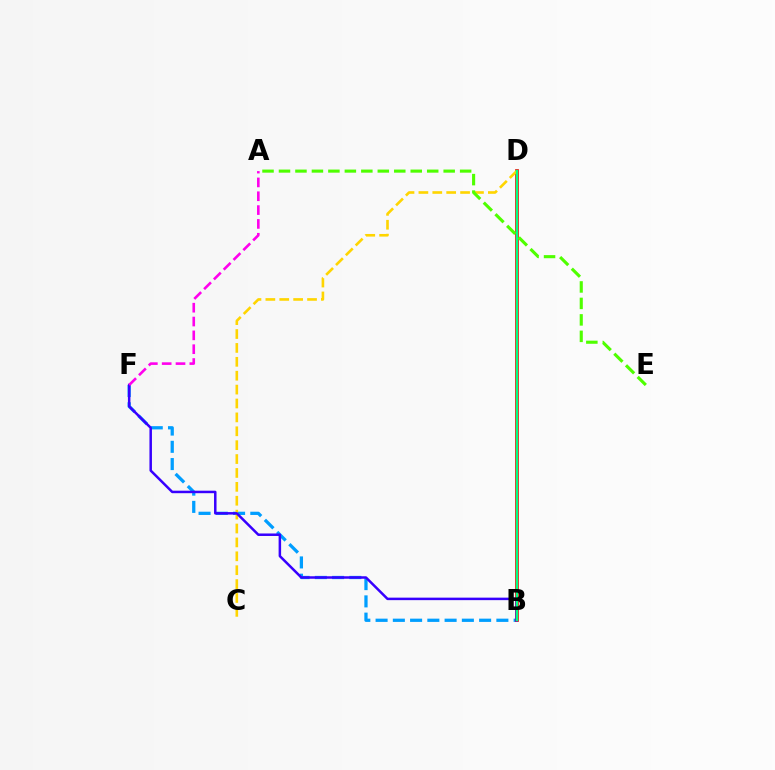{('B', 'F'): [{'color': '#009eff', 'line_style': 'dashed', 'thickness': 2.34}, {'color': '#3700ff', 'line_style': 'solid', 'thickness': 1.8}], ('B', 'D'): [{'color': '#ff0000', 'line_style': 'solid', 'thickness': 2.66}, {'color': '#00ff86', 'line_style': 'solid', 'thickness': 1.71}], ('C', 'D'): [{'color': '#ffd500', 'line_style': 'dashed', 'thickness': 1.89}], ('A', 'E'): [{'color': '#4fff00', 'line_style': 'dashed', 'thickness': 2.24}], ('A', 'F'): [{'color': '#ff00ed', 'line_style': 'dashed', 'thickness': 1.88}]}